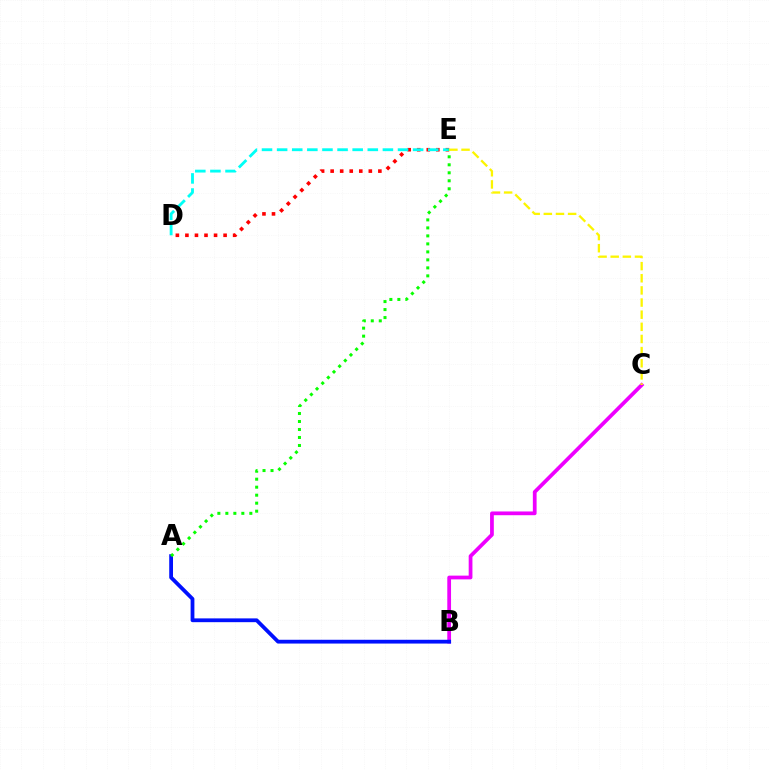{('D', 'E'): [{'color': '#ff0000', 'line_style': 'dotted', 'thickness': 2.59}, {'color': '#00fff6', 'line_style': 'dashed', 'thickness': 2.05}], ('B', 'C'): [{'color': '#ee00ff', 'line_style': 'solid', 'thickness': 2.7}], ('A', 'B'): [{'color': '#0010ff', 'line_style': 'solid', 'thickness': 2.73}], ('A', 'E'): [{'color': '#08ff00', 'line_style': 'dotted', 'thickness': 2.17}], ('C', 'E'): [{'color': '#fcf500', 'line_style': 'dashed', 'thickness': 1.65}]}